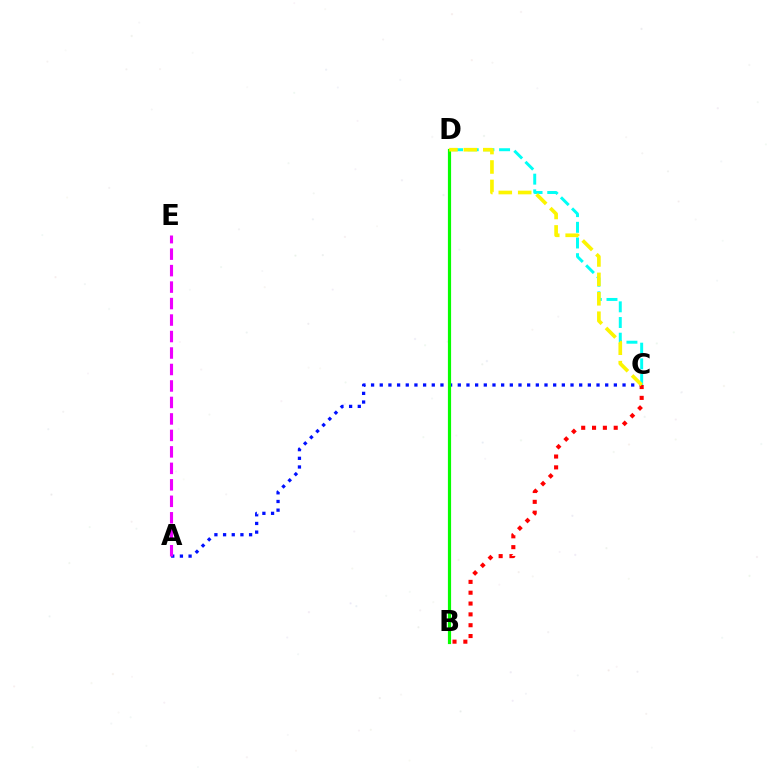{('C', 'D'): [{'color': '#00fff6', 'line_style': 'dashed', 'thickness': 2.13}, {'color': '#fcf500', 'line_style': 'dashed', 'thickness': 2.64}], ('A', 'C'): [{'color': '#0010ff', 'line_style': 'dotted', 'thickness': 2.36}], ('A', 'E'): [{'color': '#ee00ff', 'line_style': 'dashed', 'thickness': 2.24}], ('B', 'C'): [{'color': '#ff0000', 'line_style': 'dotted', 'thickness': 2.94}], ('B', 'D'): [{'color': '#08ff00', 'line_style': 'solid', 'thickness': 2.29}]}